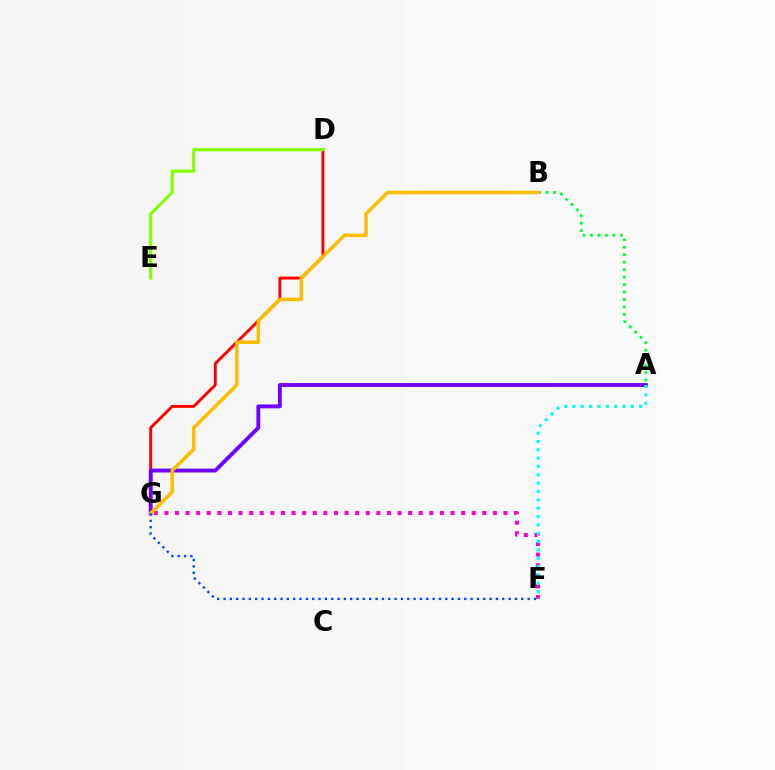{('D', 'G'): [{'color': '#ff0000', 'line_style': 'solid', 'thickness': 2.11}], ('A', 'G'): [{'color': '#7200ff', 'line_style': 'solid', 'thickness': 2.79}], ('F', 'G'): [{'color': '#ff00cf', 'line_style': 'dotted', 'thickness': 2.88}, {'color': '#004bff', 'line_style': 'dotted', 'thickness': 1.72}], ('A', 'B'): [{'color': '#00ff39', 'line_style': 'dotted', 'thickness': 2.03}], ('A', 'F'): [{'color': '#00fff6', 'line_style': 'dotted', 'thickness': 2.26}], ('D', 'E'): [{'color': '#84ff00', 'line_style': 'solid', 'thickness': 2.27}], ('B', 'G'): [{'color': '#ffbd00', 'line_style': 'solid', 'thickness': 2.55}]}